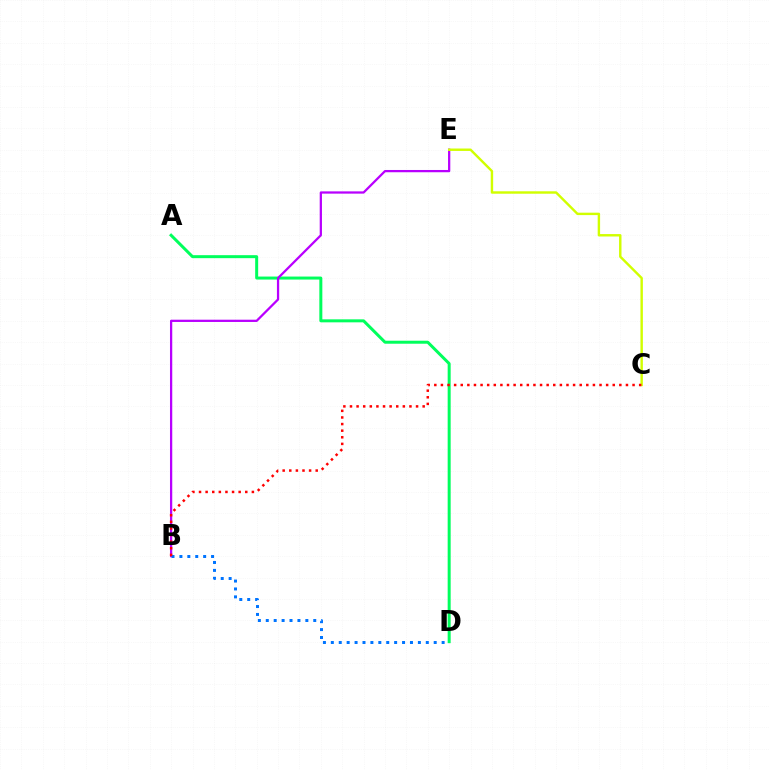{('A', 'D'): [{'color': '#00ff5c', 'line_style': 'solid', 'thickness': 2.16}], ('B', 'E'): [{'color': '#b900ff', 'line_style': 'solid', 'thickness': 1.63}], ('C', 'E'): [{'color': '#d1ff00', 'line_style': 'solid', 'thickness': 1.74}], ('B', 'D'): [{'color': '#0074ff', 'line_style': 'dotted', 'thickness': 2.15}], ('B', 'C'): [{'color': '#ff0000', 'line_style': 'dotted', 'thickness': 1.8}]}